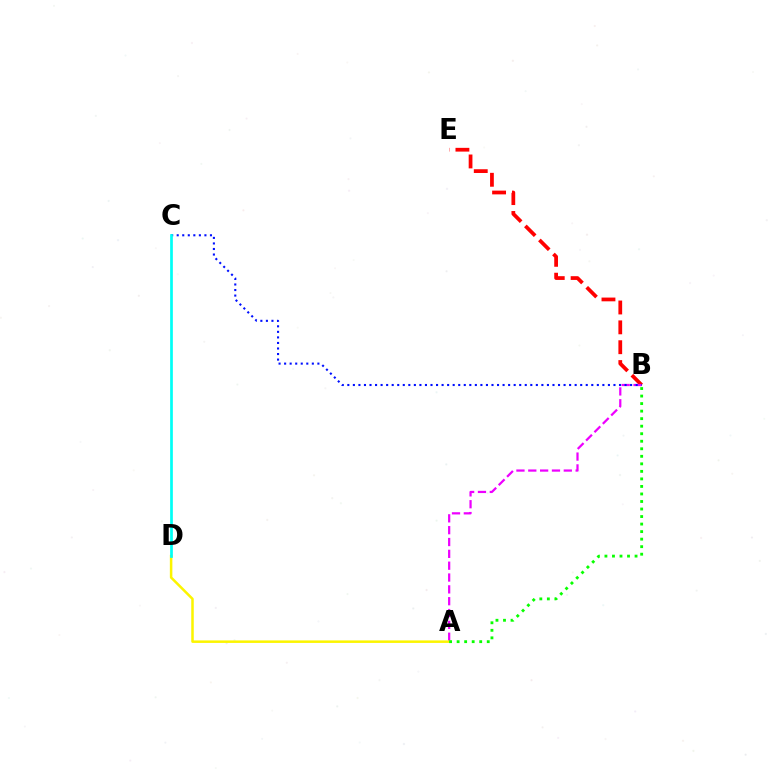{('B', 'E'): [{'color': '#ff0000', 'line_style': 'dashed', 'thickness': 2.7}], ('A', 'B'): [{'color': '#ee00ff', 'line_style': 'dashed', 'thickness': 1.61}, {'color': '#08ff00', 'line_style': 'dotted', 'thickness': 2.05}], ('A', 'D'): [{'color': '#fcf500', 'line_style': 'solid', 'thickness': 1.81}], ('B', 'C'): [{'color': '#0010ff', 'line_style': 'dotted', 'thickness': 1.51}], ('C', 'D'): [{'color': '#00fff6', 'line_style': 'solid', 'thickness': 1.95}]}